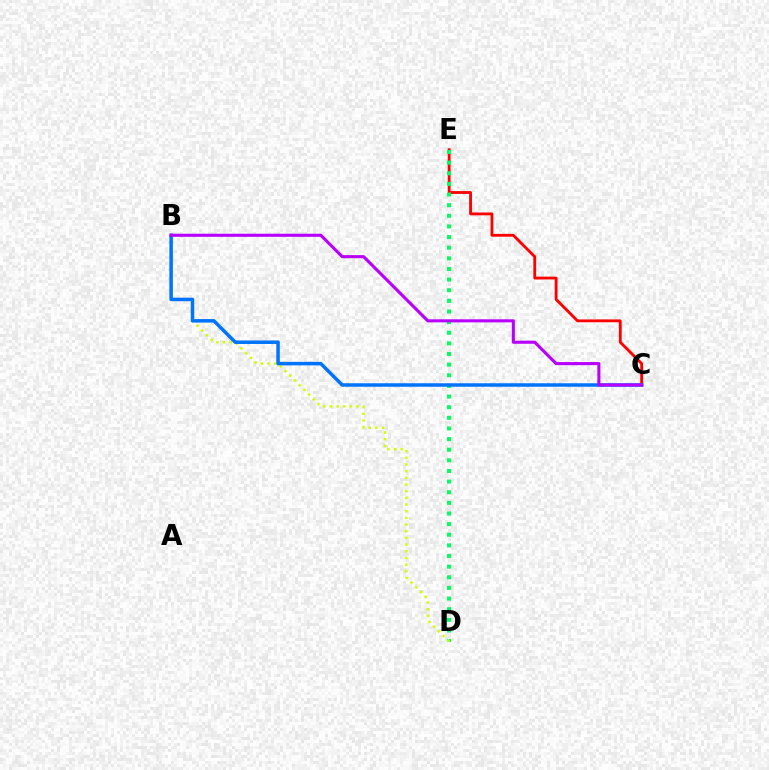{('C', 'E'): [{'color': '#ff0000', 'line_style': 'solid', 'thickness': 2.04}], ('D', 'E'): [{'color': '#00ff5c', 'line_style': 'dotted', 'thickness': 2.89}], ('B', 'D'): [{'color': '#d1ff00', 'line_style': 'dotted', 'thickness': 1.81}], ('B', 'C'): [{'color': '#0074ff', 'line_style': 'solid', 'thickness': 2.52}, {'color': '#b900ff', 'line_style': 'solid', 'thickness': 2.22}]}